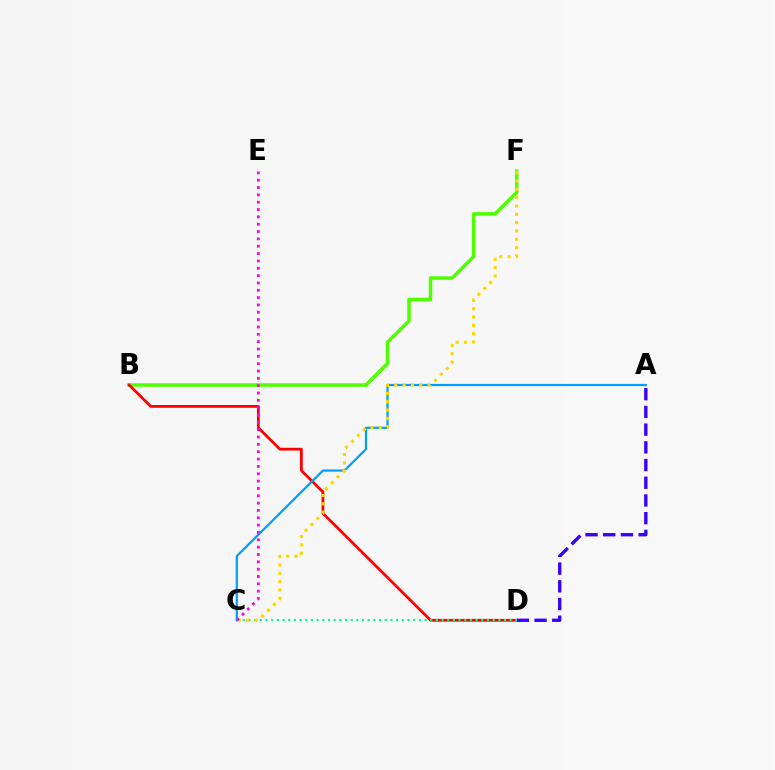{('B', 'F'): [{'color': '#4fff00', 'line_style': 'solid', 'thickness': 2.52}], ('B', 'D'): [{'color': '#ff0000', 'line_style': 'solid', 'thickness': 1.99}], ('A', 'D'): [{'color': '#3700ff', 'line_style': 'dashed', 'thickness': 2.41}], ('A', 'C'): [{'color': '#009eff', 'line_style': 'solid', 'thickness': 1.6}], ('C', 'D'): [{'color': '#00ff86', 'line_style': 'dotted', 'thickness': 1.54}], ('C', 'F'): [{'color': '#ffd500', 'line_style': 'dotted', 'thickness': 2.26}], ('C', 'E'): [{'color': '#ff00ed', 'line_style': 'dotted', 'thickness': 1.99}]}